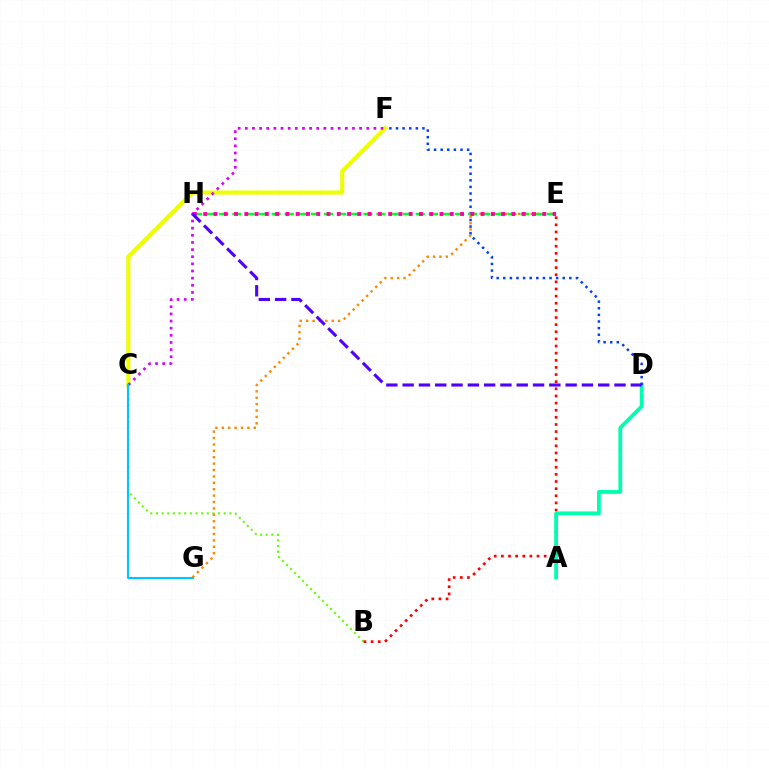{('B', 'C'): [{'color': '#66ff00', 'line_style': 'dotted', 'thickness': 1.54}], ('E', 'G'): [{'color': '#ff8800', 'line_style': 'dotted', 'thickness': 1.74}], ('B', 'E'): [{'color': '#ff0000', 'line_style': 'dotted', 'thickness': 1.94}], ('C', 'F'): [{'color': '#eeff00', 'line_style': 'solid', 'thickness': 2.95}, {'color': '#d600ff', 'line_style': 'dotted', 'thickness': 1.94}], ('A', 'D'): [{'color': '#00ffaf', 'line_style': 'solid', 'thickness': 2.74}], ('D', 'F'): [{'color': '#003fff', 'line_style': 'dotted', 'thickness': 1.8}], ('E', 'H'): [{'color': '#00ff27', 'line_style': 'dashed', 'thickness': 1.78}, {'color': '#ff00a0', 'line_style': 'dotted', 'thickness': 2.79}], ('D', 'H'): [{'color': '#4f00ff', 'line_style': 'dashed', 'thickness': 2.21}], ('C', 'G'): [{'color': '#00c7ff', 'line_style': 'solid', 'thickness': 1.52}]}